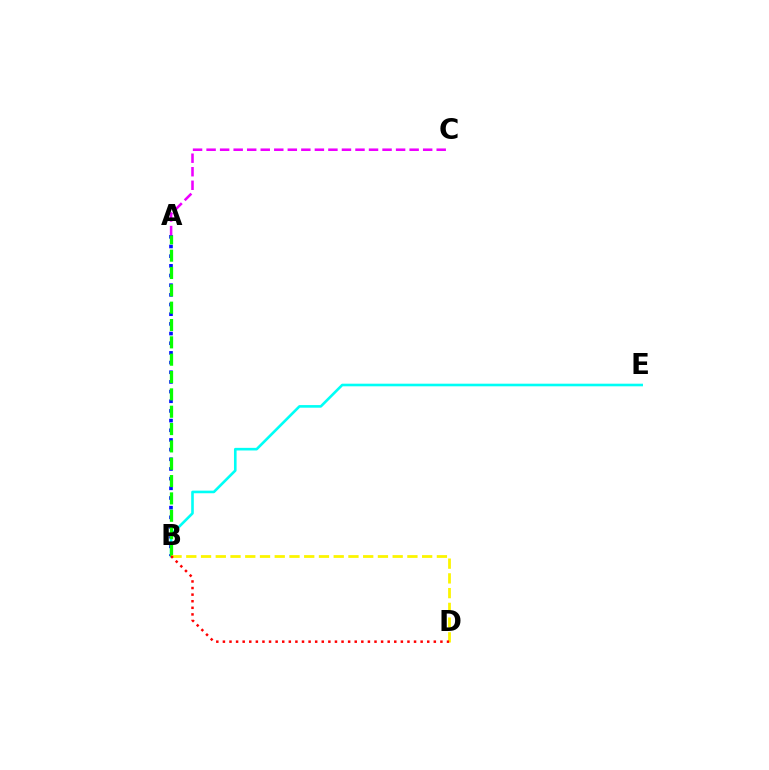{('B', 'E'): [{'color': '#00fff6', 'line_style': 'solid', 'thickness': 1.88}], ('A', 'B'): [{'color': '#0010ff', 'line_style': 'dotted', 'thickness': 2.63}, {'color': '#08ff00', 'line_style': 'dashed', 'thickness': 2.36}], ('B', 'D'): [{'color': '#fcf500', 'line_style': 'dashed', 'thickness': 2.0}, {'color': '#ff0000', 'line_style': 'dotted', 'thickness': 1.79}], ('A', 'C'): [{'color': '#ee00ff', 'line_style': 'dashed', 'thickness': 1.84}]}